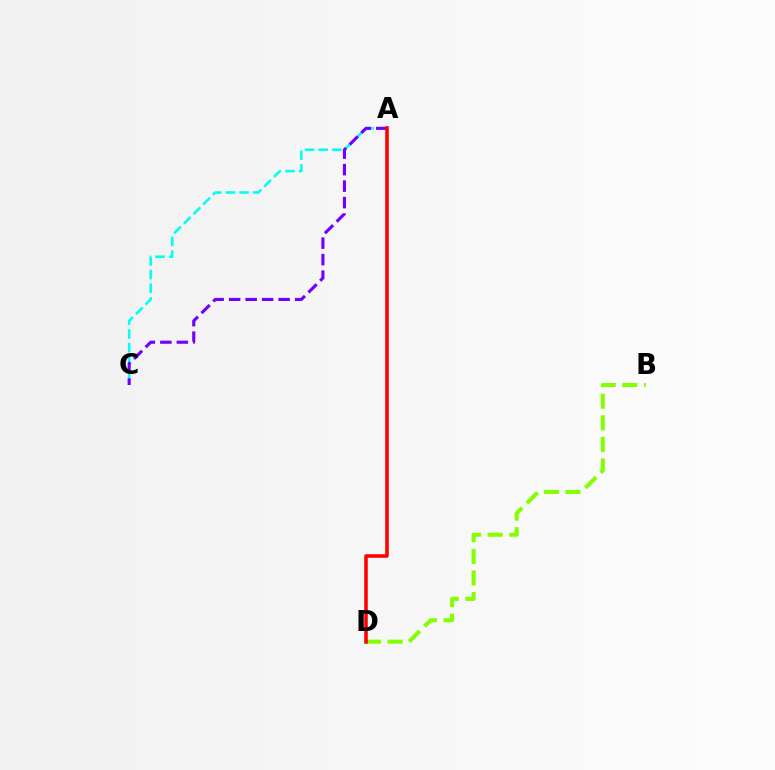{('A', 'C'): [{'color': '#00fff6', 'line_style': 'dashed', 'thickness': 1.86}, {'color': '#7200ff', 'line_style': 'dashed', 'thickness': 2.24}], ('B', 'D'): [{'color': '#84ff00', 'line_style': 'dashed', 'thickness': 2.93}], ('A', 'D'): [{'color': '#ff0000', 'line_style': 'solid', 'thickness': 2.56}]}